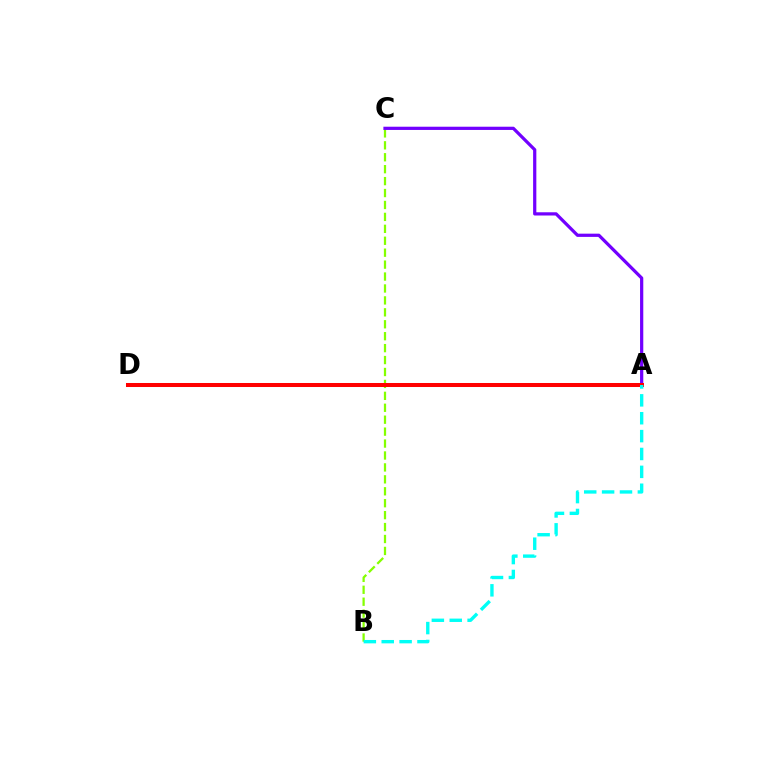{('B', 'C'): [{'color': '#84ff00', 'line_style': 'dashed', 'thickness': 1.62}], ('A', 'C'): [{'color': '#7200ff', 'line_style': 'solid', 'thickness': 2.32}], ('A', 'D'): [{'color': '#ff0000', 'line_style': 'solid', 'thickness': 2.89}], ('A', 'B'): [{'color': '#00fff6', 'line_style': 'dashed', 'thickness': 2.43}]}